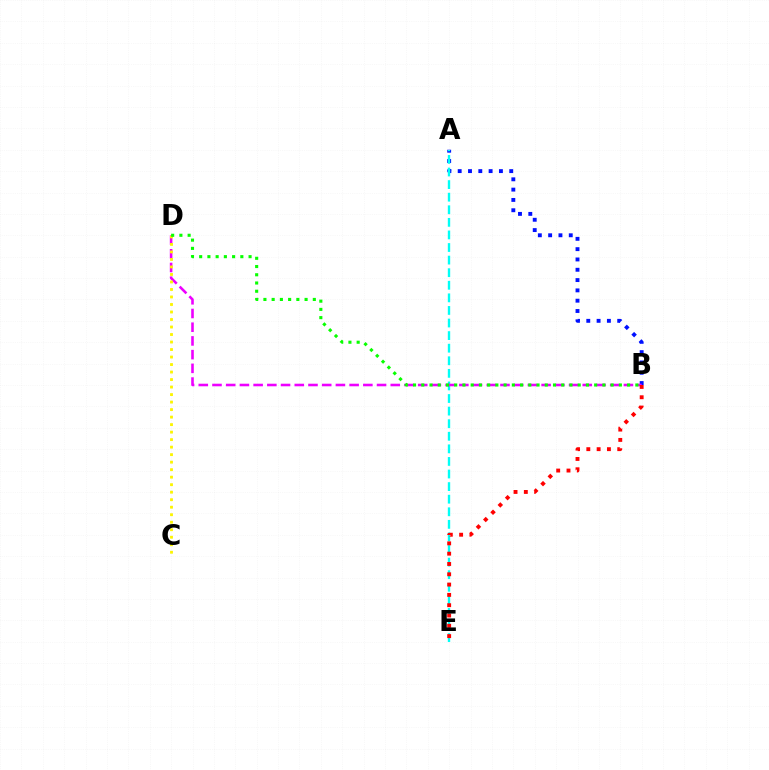{('A', 'B'): [{'color': '#0010ff', 'line_style': 'dotted', 'thickness': 2.8}], ('A', 'E'): [{'color': '#00fff6', 'line_style': 'dashed', 'thickness': 1.71}], ('B', 'D'): [{'color': '#ee00ff', 'line_style': 'dashed', 'thickness': 1.86}, {'color': '#08ff00', 'line_style': 'dotted', 'thickness': 2.24}], ('B', 'E'): [{'color': '#ff0000', 'line_style': 'dotted', 'thickness': 2.8}], ('C', 'D'): [{'color': '#fcf500', 'line_style': 'dotted', 'thickness': 2.04}]}